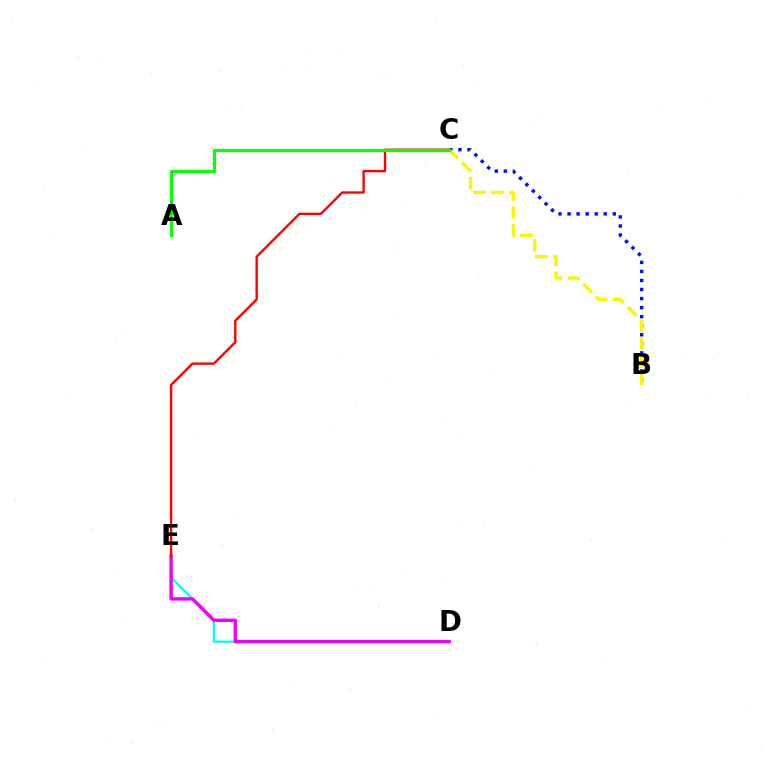{('B', 'C'): [{'color': '#0010ff', 'line_style': 'dotted', 'thickness': 2.46}, {'color': '#fcf500', 'line_style': 'dashed', 'thickness': 2.45}], ('D', 'E'): [{'color': '#00fff6', 'line_style': 'solid', 'thickness': 1.62}, {'color': '#ee00ff', 'line_style': 'solid', 'thickness': 2.43}], ('C', 'E'): [{'color': '#ff0000', 'line_style': 'solid', 'thickness': 1.7}], ('A', 'C'): [{'color': '#08ff00', 'line_style': 'solid', 'thickness': 2.29}]}